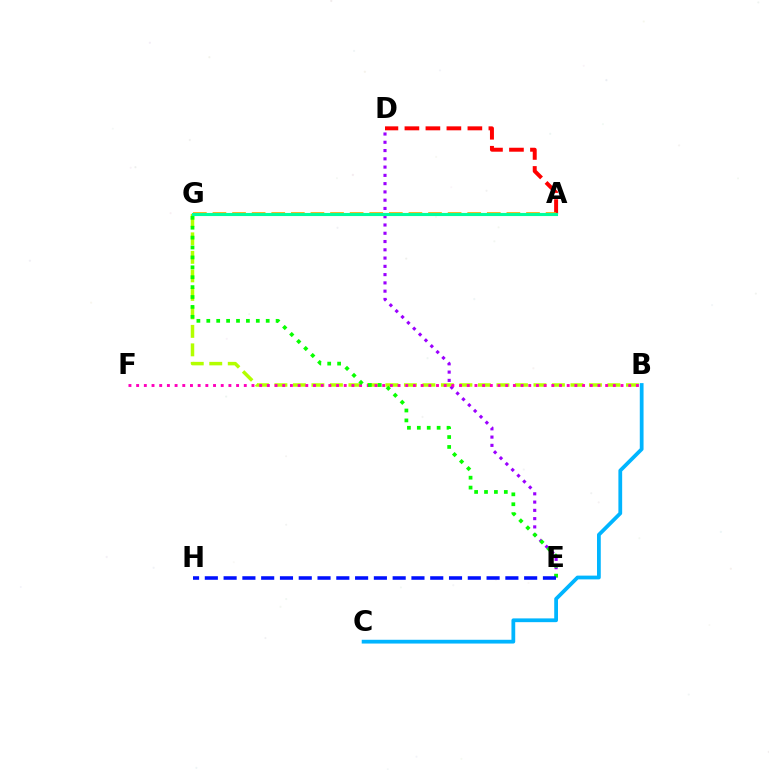{('A', 'D'): [{'color': '#ff0000', 'line_style': 'dashed', 'thickness': 2.85}], ('A', 'G'): [{'color': '#ffa500', 'line_style': 'dashed', 'thickness': 2.66}, {'color': '#00ff9d', 'line_style': 'solid', 'thickness': 2.24}], ('B', 'G'): [{'color': '#b3ff00', 'line_style': 'dashed', 'thickness': 2.51}], ('D', 'E'): [{'color': '#9b00ff', 'line_style': 'dotted', 'thickness': 2.25}], ('B', 'F'): [{'color': '#ff00bd', 'line_style': 'dotted', 'thickness': 2.09}], ('E', 'G'): [{'color': '#08ff00', 'line_style': 'dotted', 'thickness': 2.69}], ('B', 'C'): [{'color': '#00b5ff', 'line_style': 'solid', 'thickness': 2.71}], ('E', 'H'): [{'color': '#0010ff', 'line_style': 'dashed', 'thickness': 2.55}]}